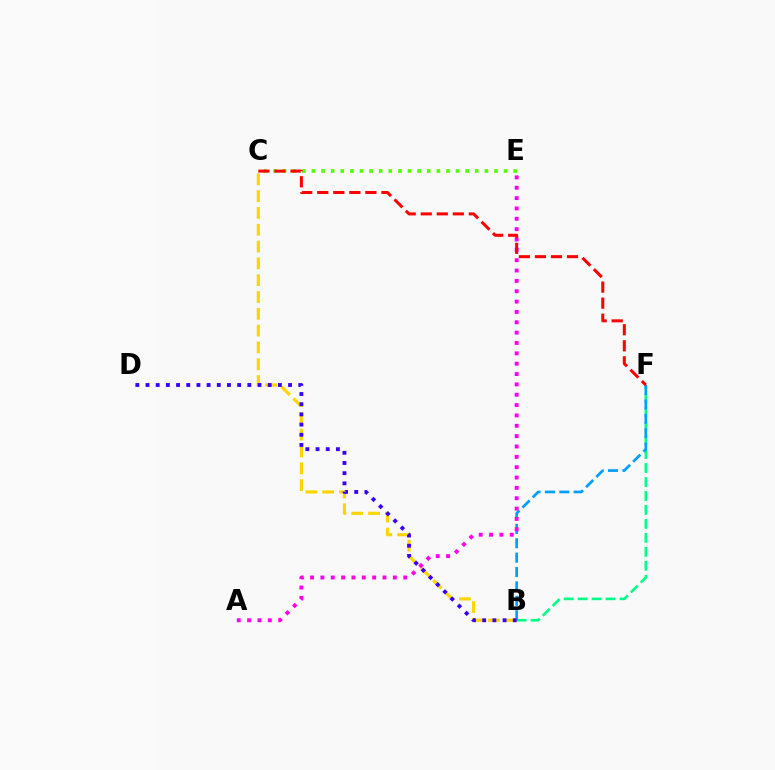{('B', 'F'): [{'color': '#00ff86', 'line_style': 'dashed', 'thickness': 1.9}, {'color': '#009eff', 'line_style': 'dashed', 'thickness': 1.96}], ('B', 'C'): [{'color': '#ffd500', 'line_style': 'dashed', 'thickness': 2.28}], ('A', 'E'): [{'color': '#ff00ed', 'line_style': 'dotted', 'thickness': 2.81}], ('C', 'E'): [{'color': '#4fff00', 'line_style': 'dotted', 'thickness': 2.61}], ('C', 'F'): [{'color': '#ff0000', 'line_style': 'dashed', 'thickness': 2.18}], ('B', 'D'): [{'color': '#3700ff', 'line_style': 'dotted', 'thickness': 2.77}]}